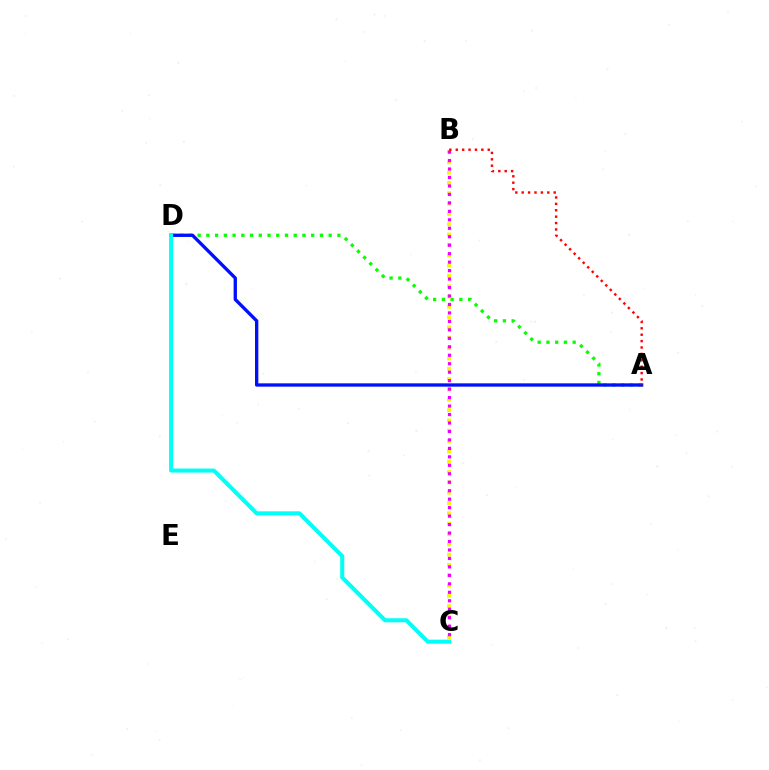{('A', 'D'): [{'color': '#08ff00', 'line_style': 'dotted', 'thickness': 2.37}, {'color': '#0010ff', 'line_style': 'solid', 'thickness': 2.4}], ('B', 'C'): [{'color': '#fcf500', 'line_style': 'dotted', 'thickness': 2.81}, {'color': '#ee00ff', 'line_style': 'dotted', 'thickness': 2.3}], ('C', 'D'): [{'color': '#00fff6', 'line_style': 'solid', 'thickness': 2.9}], ('A', 'B'): [{'color': '#ff0000', 'line_style': 'dotted', 'thickness': 1.74}]}